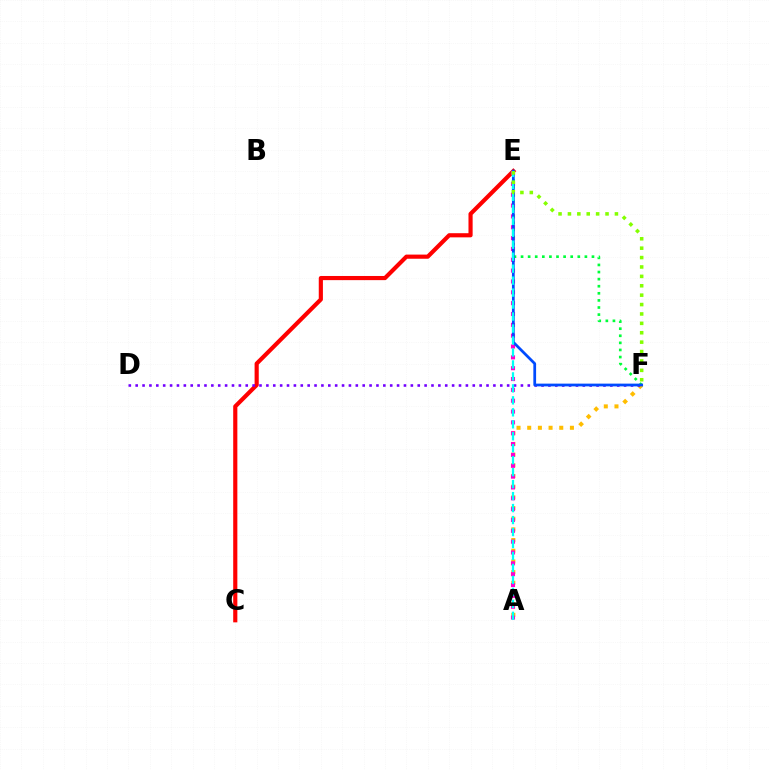{('A', 'F'): [{'color': '#ffbd00', 'line_style': 'dotted', 'thickness': 2.9}], ('C', 'E'): [{'color': '#ff0000', 'line_style': 'solid', 'thickness': 2.99}], ('A', 'E'): [{'color': '#ff00cf', 'line_style': 'dotted', 'thickness': 2.95}, {'color': '#00fff6', 'line_style': 'dashed', 'thickness': 1.63}], ('D', 'F'): [{'color': '#7200ff', 'line_style': 'dotted', 'thickness': 1.87}], ('E', 'F'): [{'color': '#00ff39', 'line_style': 'dotted', 'thickness': 1.93}, {'color': '#004bff', 'line_style': 'solid', 'thickness': 1.98}, {'color': '#84ff00', 'line_style': 'dotted', 'thickness': 2.55}]}